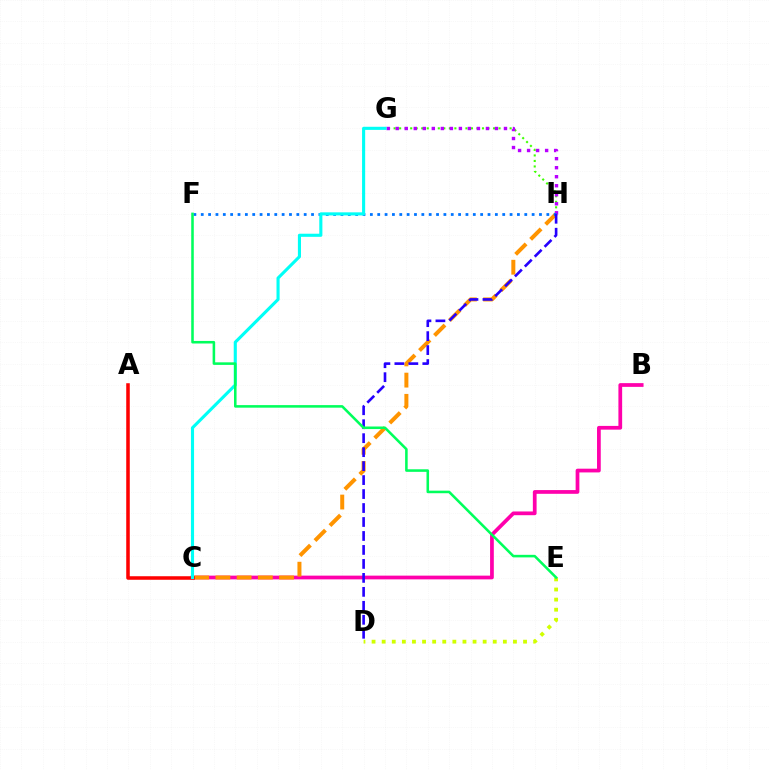{('B', 'C'): [{'color': '#ff00ac', 'line_style': 'solid', 'thickness': 2.69}], ('G', 'H'): [{'color': '#3dff00', 'line_style': 'dotted', 'thickness': 1.5}, {'color': '#b900ff', 'line_style': 'dotted', 'thickness': 2.45}], ('C', 'H'): [{'color': '#ff9400', 'line_style': 'dashed', 'thickness': 2.88}], ('A', 'C'): [{'color': '#ff0000', 'line_style': 'solid', 'thickness': 2.55}], ('D', 'E'): [{'color': '#d1ff00', 'line_style': 'dotted', 'thickness': 2.74}], ('F', 'H'): [{'color': '#0074ff', 'line_style': 'dotted', 'thickness': 2.0}], ('C', 'G'): [{'color': '#00fff6', 'line_style': 'solid', 'thickness': 2.24}], ('D', 'H'): [{'color': '#2500ff', 'line_style': 'dashed', 'thickness': 1.9}], ('E', 'F'): [{'color': '#00ff5c', 'line_style': 'solid', 'thickness': 1.84}]}